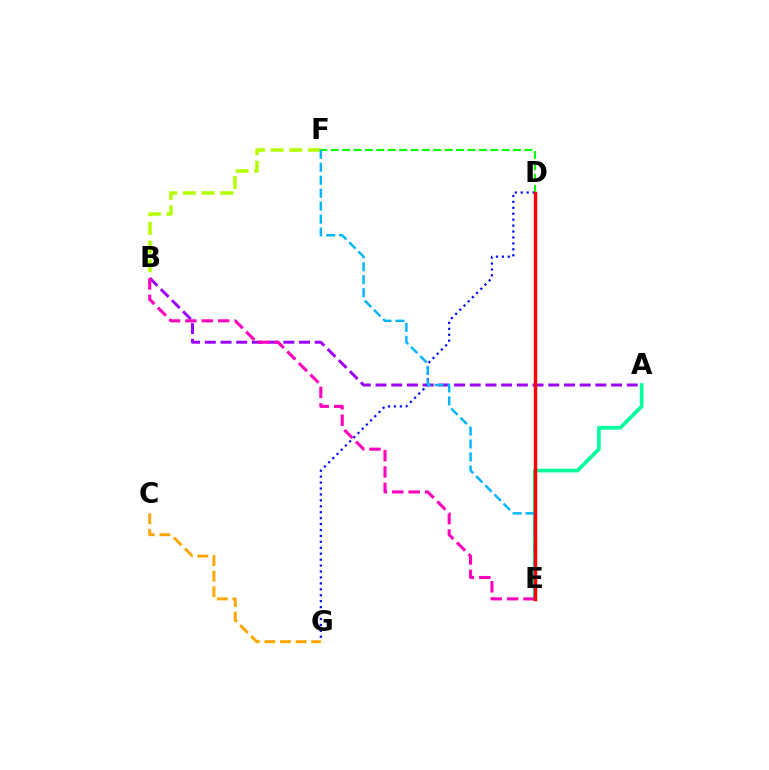{('A', 'B'): [{'color': '#9b00ff', 'line_style': 'dashed', 'thickness': 2.13}], ('B', 'F'): [{'color': '#b3ff00', 'line_style': 'dashed', 'thickness': 2.54}], ('D', 'G'): [{'color': '#0010ff', 'line_style': 'dotted', 'thickness': 1.61}], ('D', 'F'): [{'color': '#08ff00', 'line_style': 'dashed', 'thickness': 1.55}], ('A', 'E'): [{'color': '#00ff9d', 'line_style': 'solid', 'thickness': 2.65}], ('C', 'G'): [{'color': '#ffa500', 'line_style': 'dashed', 'thickness': 2.12}], ('B', 'E'): [{'color': '#ff00bd', 'line_style': 'dashed', 'thickness': 2.23}], ('E', 'F'): [{'color': '#00b5ff', 'line_style': 'dashed', 'thickness': 1.76}], ('D', 'E'): [{'color': '#ff0000', 'line_style': 'solid', 'thickness': 2.48}]}